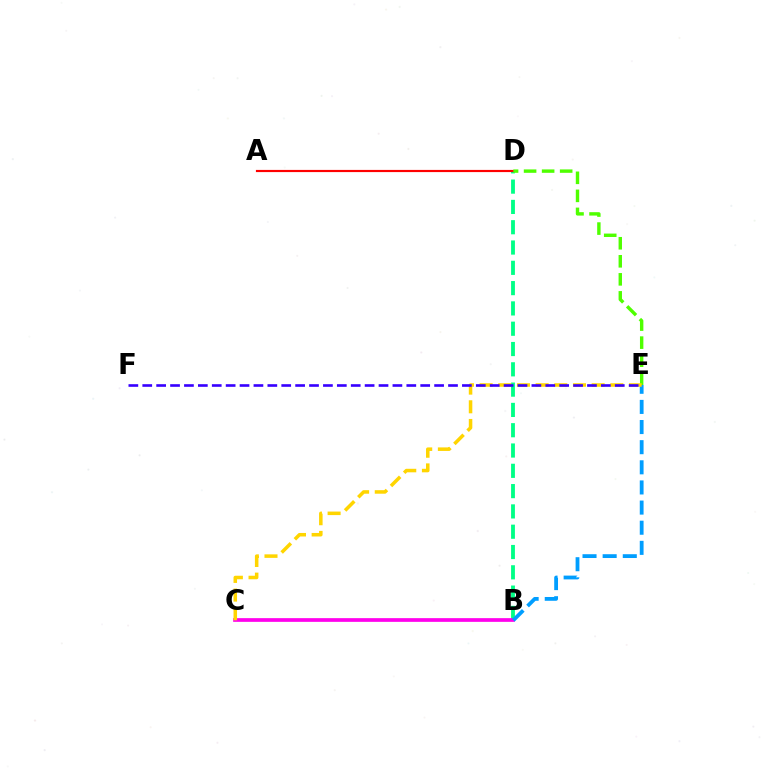{('B', 'D'): [{'color': '#00ff86', 'line_style': 'dashed', 'thickness': 2.76}], ('B', 'C'): [{'color': '#ff00ed', 'line_style': 'solid', 'thickness': 2.66}], ('B', 'E'): [{'color': '#009eff', 'line_style': 'dashed', 'thickness': 2.74}], ('A', 'D'): [{'color': '#ff0000', 'line_style': 'solid', 'thickness': 1.57}], ('D', 'E'): [{'color': '#4fff00', 'line_style': 'dashed', 'thickness': 2.45}], ('C', 'E'): [{'color': '#ffd500', 'line_style': 'dashed', 'thickness': 2.54}], ('E', 'F'): [{'color': '#3700ff', 'line_style': 'dashed', 'thickness': 1.89}]}